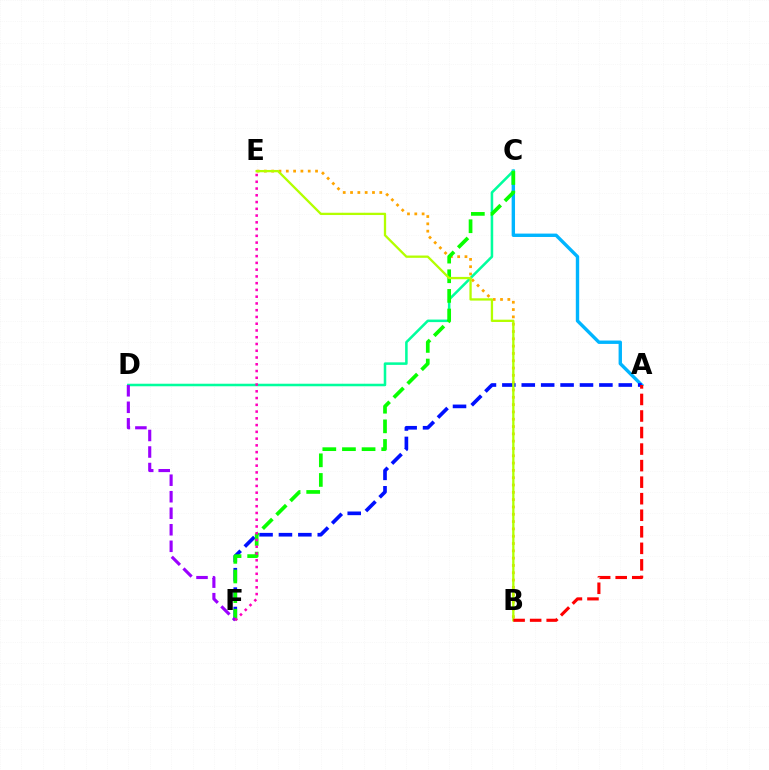{('A', 'C'): [{'color': '#00b5ff', 'line_style': 'solid', 'thickness': 2.44}], ('B', 'E'): [{'color': '#ffa500', 'line_style': 'dotted', 'thickness': 1.99}, {'color': '#b3ff00', 'line_style': 'solid', 'thickness': 1.66}], ('C', 'D'): [{'color': '#00ff9d', 'line_style': 'solid', 'thickness': 1.83}], ('A', 'F'): [{'color': '#0010ff', 'line_style': 'dashed', 'thickness': 2.64}], ('C', 'F'): [{'color': '#08ff00', 'line_style': 'dashed', 'thickness': 2.67}], ('A', 'B'): [{'color': '#ff0000', 'line_style': 'dashed', 'thickness': 2.25}], ('D', 'F'): [{'color': '#9b00ff', 'line_style': 'dashed', 'thickness': 2.24}], ('E', 'F'): [{'color': '#ff00bd', 'line_style': 'dotted', 'thickness': 1.84}]}